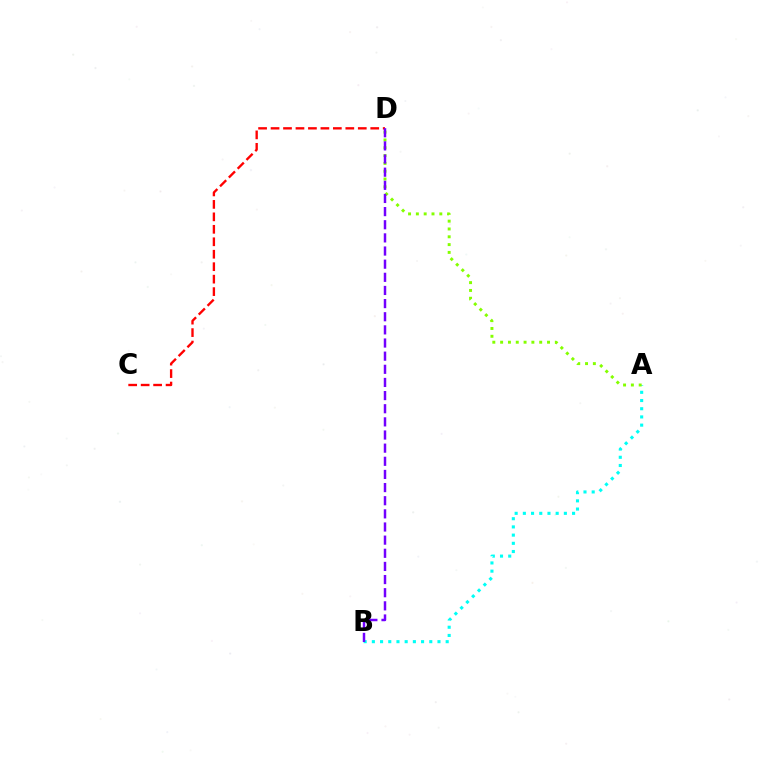{('A', 'B'): [{'color': '#00fff6', 'line_style': 'dotted', 'thickness': 2.23}], ('C', 'D'): [{'color': '#ff0000', 'line_style': 'dashed', 'thickness': 1.69}], ('A', 'D'): [{'color': '#84ff00', 'line_style': 'dotted', 'thickness': 2.12}], ('B', 'D'): [{'color': '#7200ff', 'line_style': 'dashed', 'thickness': 1.79}]}